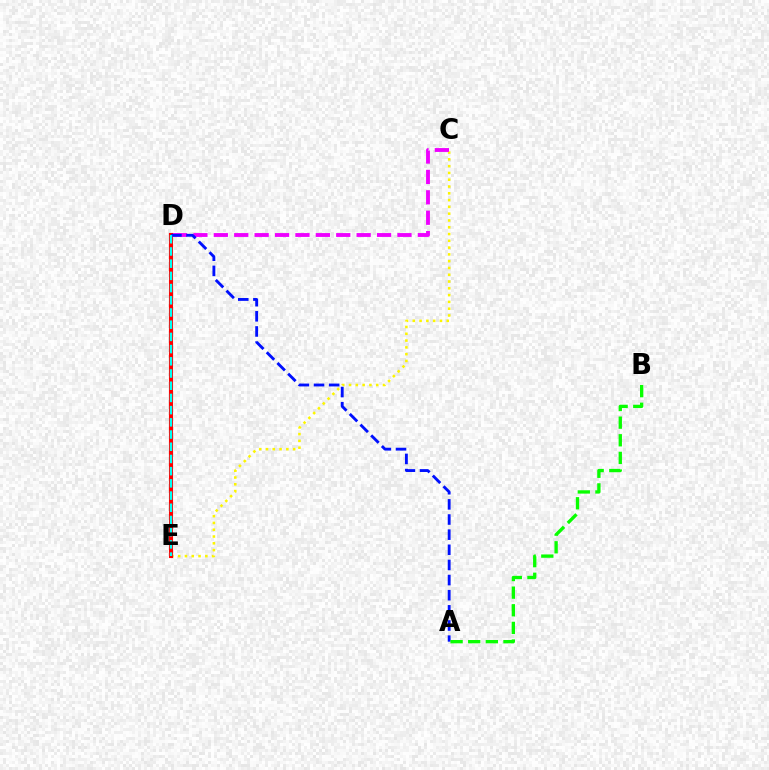{('C', 'E'): [{'color': '#fcf500', 'line_style': 'dotted', 'thickness': 1.84}], ('C', 'D'): [{'color': '#ee00ff', 'line_style': 'dashed', 'thickness': 2.77}], ('D', 'E'): [{'color': '#ff0000', 'line_style': 'solid', 'thickness': 2.96}, {'color': '#00fff6', 'line_style': 'dashed', 'thickness': 1.66}], ('A', 'D'): [{'color': '#0010ff', 'line_style': 'dashed', 'thickness': 2.06}], ('A', 'B'): [{'color': '#08ff00', 'line_style': 'dashed', 'thickness': 2.39}]}